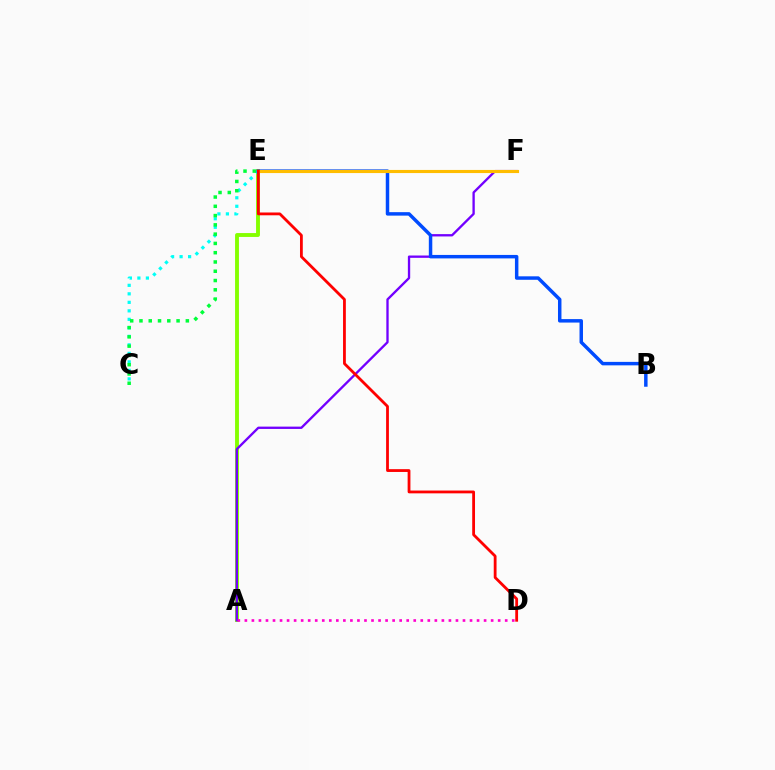{('A', 'E'): [{'color': '#84ff00', 'line_style': 'solid', 'thickness': 2.79}], ('A', 'F'): [{'color': '#7200ff', 'line_style': 'solid', 'thickness': 1.68}], ('C', 'E'): [{'color': '#00fff6', 'line_style': 'dotted', 'thickness': 2.31}, {'color': '#00ff39', 'line_style': 'dotted', 'thickness': 2.52}], ('B', 'E'): [{'color': '#004bff', 'line_style': 'solid', 'thickness': 2.5}], ('E', 'F'): [{'color': '#ffbd00', 'line_style': 'solid', 'thickness': 2.25}], ('A', 'D'): [{'color': '#ff00cf', 'line_style': 'dotted', 'thickness': 1.91}], ('D', 'E'): [{'color': '#ff0000', 'line_style': 'solid', 'thickness': 2.02}]}